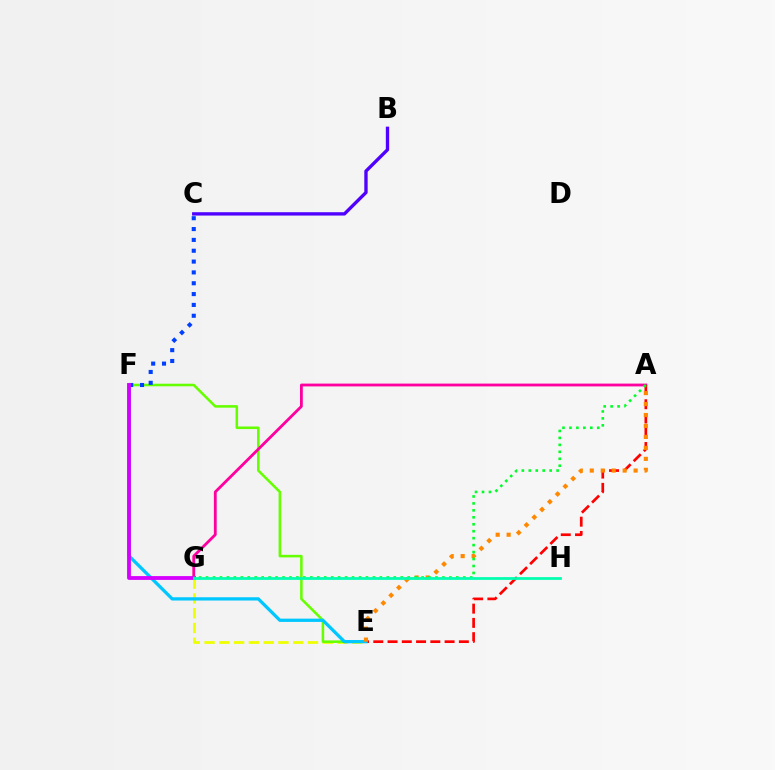{('E', 'G'): [{'color': '#eeff00', 'line_style': 'dashed', 'thickness': 2.01}], ('E', 'F'): [{'color': '#66ff00', 'line_style': 'solid', 'thickness': 1.84}, {'color': '#00c7ff', 'line_style': 'solid', 'thickness': 2.35}], ('A', 'G'): [{'color': '#ff00a0', 'line_style': 'solid', 'thickness': 2.03}, {'color': '#00ff27', 'line_style': 'dotted', 'thickness': 1.89}], ('C', 'F'): [{'color': '#003fff', 'line_style': 'dotted', 'thickness': 2.94}], ('A', 'E'): [{'color': '#ff0000', 'line_style': 'dashed', 'thickness': 1.94}, {'color': '#ff8800', 'line_style': 'dotted', 'thickness': 2.98}], ('B', 'C'): [{'color': '#4f00ff', 'line_style': 'solid', 'thickness': 2.41}], ('F', 'G'): [{'color': '#d600ff', 'line_style': 'solid', 'thickness': 2.75}], ('G', 'H'): [{'color': '#00ffaf', 'line_style': 'solid', 'thickness': 1.98}]}